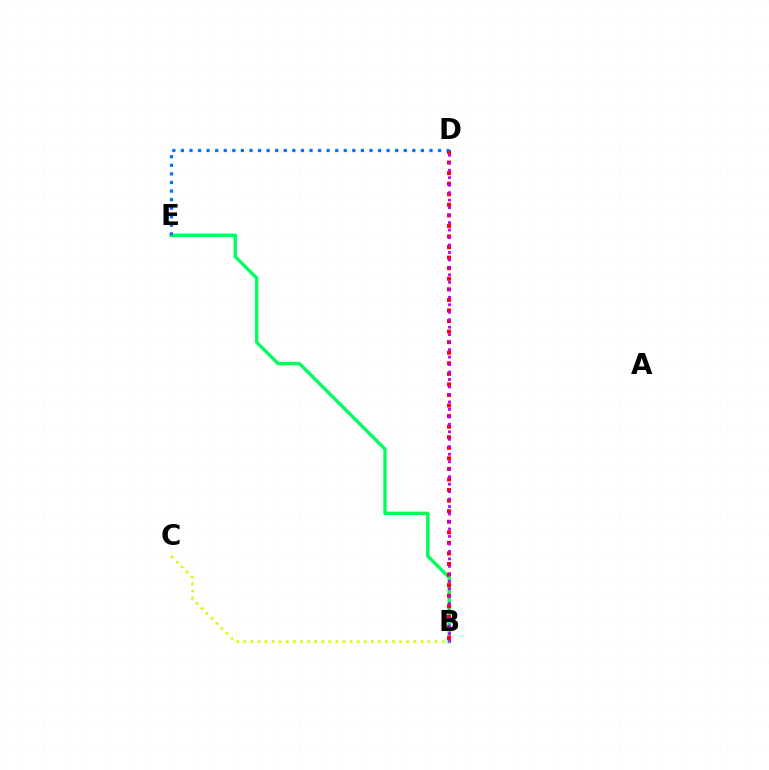{('B', 'E'): [{'color': '#00ff5c', 'line_style': 'solid', 'thickness': 2.44}], ('B', 'D'): [{'color': '#ff0000', 'line_style': 'dotted', 'thickness': 2.87}, {'color': '#b900ff', 'line_style': 'dotted', 'thickness': 2.03}], ('D', 'E'): [{'color': '#0074ff', 'line_style': 'dotted', 'thickness': 2.33}], ('B', 'C'): [{'color': '#d1ff00', 'line_style': 'dotted', 'thickness': 1.92}]}